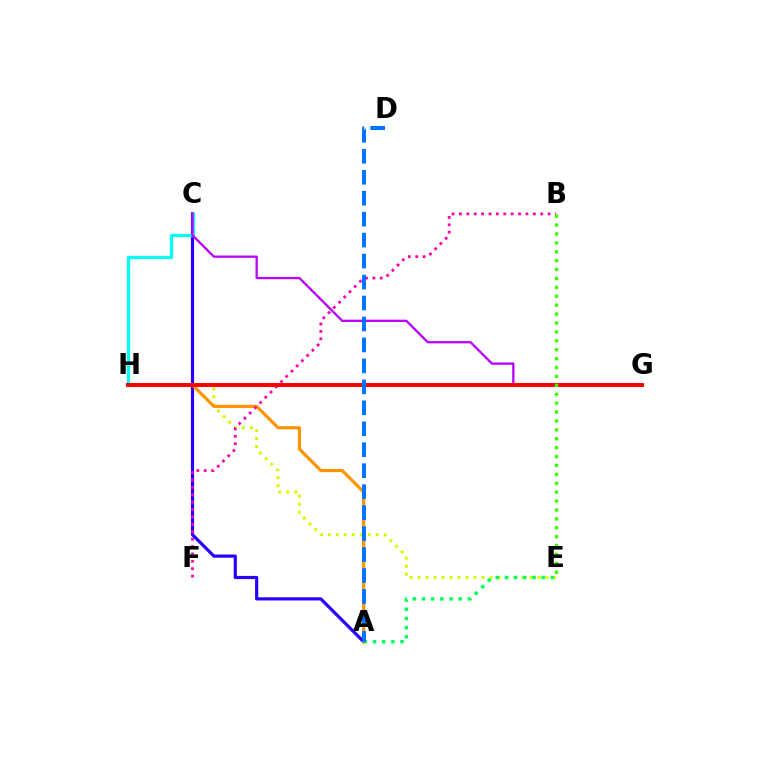{('A', 'C'): [{'color': '#2500ff', 'line_style': 'solid', 'thickness': 2.29}], ('C', 'H'): [{'color': '#00fff6', 'line_style': 'solid', 'thickness': 2.33}], ('C', 'G'): [{'color': '#b900ff', 'line_style': 'solid', 'thickness': 1.65}], ('E', 'H'): [{'color': '#d1ff00', 'line_style': 'dotted', 'thickness': 2.17}], ('A', 'H'): [{'color': '#ff9400', 'line_style': 'solid', 'thickness': 2.28}], ('B', 'F'): [{'color': '#ff00ac', 'line_style': 'dotted', 'thickness': 2.01}], ('G', 'H'): [{'color': '#ff0000', 'line_style': 'solid', 'thickness': 2.84}], ('A', 'E'): [{'color': '#00ff5c', 'line_style': 'dotted', 'thickness': 2.49}], ('B', 'E'): [{'color': '#3dff00', 'line_style': 'dotted', 'thickness': 2.42}], ('A', 'D'): [{'color': '#0074ff', 'line_style': 'dashed', 'thickness': 2.85}]}